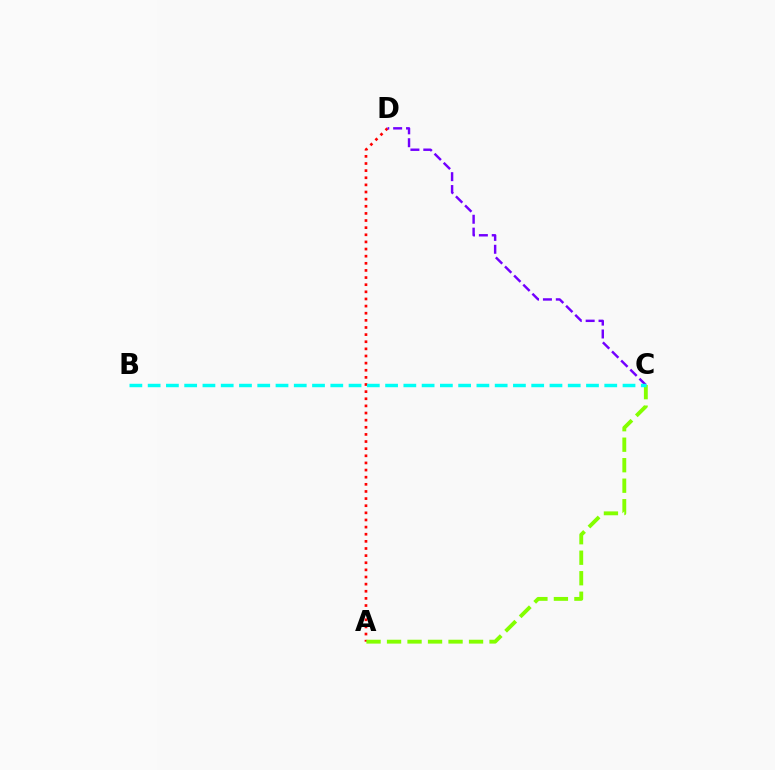{('A', 'D'): [{'color': '#ff0000', 'line_style': 'dotted', 'thickness': 1.94}], ('C', 'D'): [{'color': '#7200ff', 'line_style': 'dashed', 'thickness': 1.75}], ('A', 'C'): [{'color': '#84ff00', 'line_style': 'dashed', 'thickness': 2.79}], ('B', 'C'): [{'color': '#00fff6', 'line_style': 'dashed', 'thickness': 2.48}]}